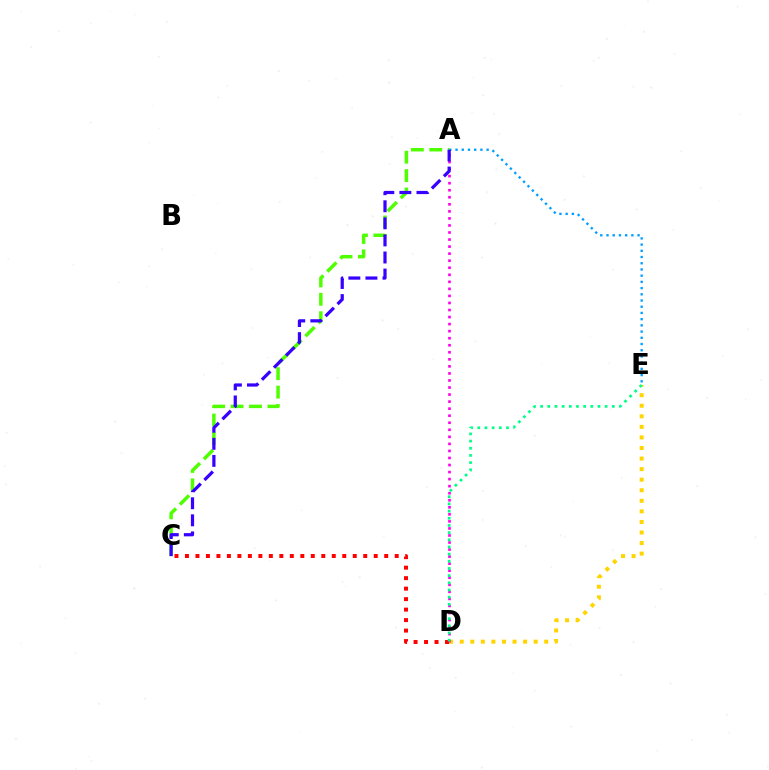{('A', 'E'): [{'color': '#009eff', 'line_style': 'dotted', 'thickness': 1.69}], ('D', 'E'): [{'color': '#ffd500', 'line_style': 'dotted', 'thickness': 2.87}, {'color': '#00ff86', 'line_style': 'dotted', 'thickness': 1.95}], ('A', 'C'): [{'color': '#4fff00', 'line_style': 'dashed', 'thickness': 2.5}, {'color': '#3700ff', 'line_style': 'dashed', 'thickness': 2.32}], ('A', 'D'): [{'color': '#ff00ed', 'line_style': 'dotted', 'thickness': 1.91}], ('C', 'D'): [{'color': '#ff0000', 'line_style': 'dotted', 'thickness': 2.85}]}